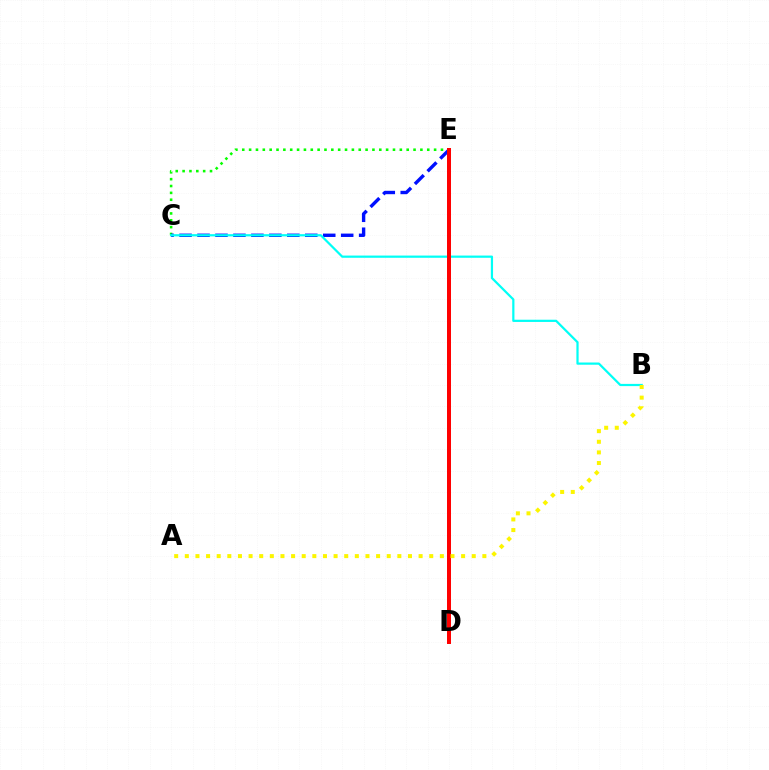{('C', 'E'): [{'color': '#08ff00', 'line_style': 'dotted', 'thickness': 1.86}, {'color': '#0010ff', 'line_style': 'dashed', 'thickness': 2.44}], ('D', 'E'): [{'color': '#ee00ff', 'line_style': 'dotted', 'thickness': 1.59}, {'color': '#ff0000', 'line_style': 'solid', 'thickness': 2.87}], ('B', 'C'): [{'color': '#00fff6', 'line_style': 'solid', 'thickness': 1.6}], ('A', 'B'): [{'color': '#fcf500', 'line_style': 'dotted', 'thickness': 2.89}]}